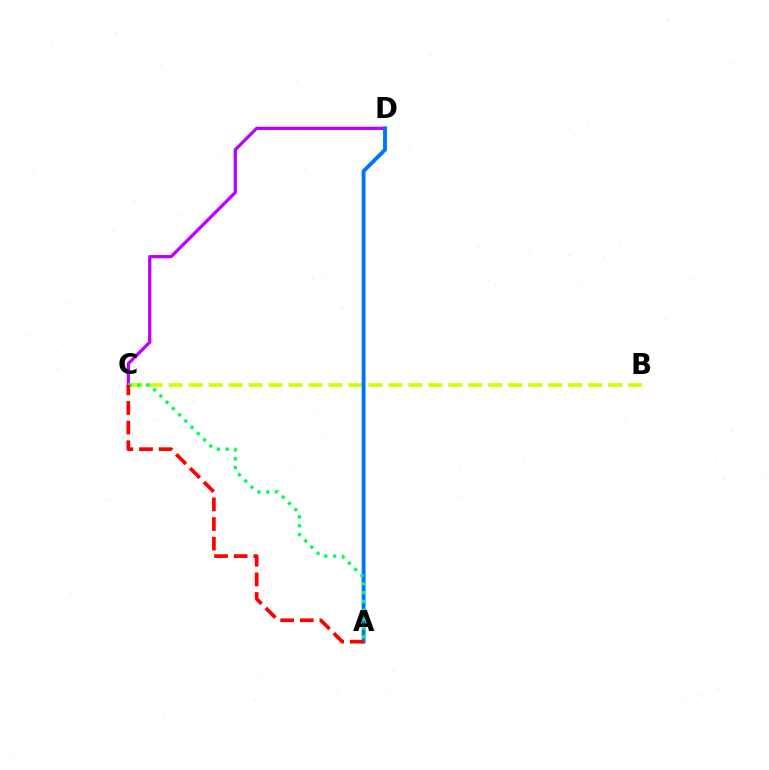{('C', 'D'): [{'color': '#b900ff', 'line_style': 'solid', 'thickness': 2.32}], ('B', 'C'): [{'color': '#d1ff00', 'line_style': 'dashed', 'thickness': 2.71}], ('A', 'D'): [{'color': '#0074ff', 'line_style': 'solid', 'thickness': 2.78}], ('A', 'C'): [{'color': '#00ff5c', 'line_style': 'dotted', 'thickness': 2.4}, {'color': '#ff0000', 'line_style': 'dashed', 'thickness': 2.67}]}